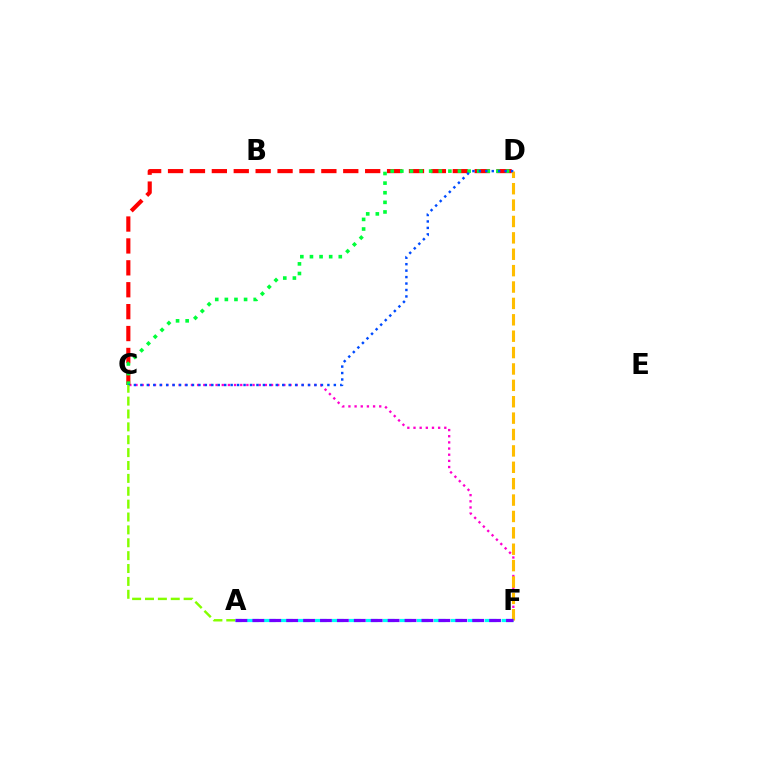{('C', 'F'): [{'color': '#ff00cf', 'line_style': 'dotted', 'thickness': 1.67}], ('C', 'D'): [{'color': '#ff0000', 'line_style': 'dashed', 'thickness': 2.98}, {'color': '#00ff39', 'line_style': 'dotted', 'thickness': 2.61}, {'color': '#004bff', 'line_style': 'dotted', 'thickness': 1.75}], ('D', 'F'): [{'color': '#ffbd00', 'line_style': 'dashed', 'thickness': 2.23}], ('A', 'C'): [{'color': '#84ff00', 'line_style': 'dashed', 'thickness': 1.75}], ('A', 'F'): [{'color': '#00fff6', 'line_style': 'dashed', 'thickness': 2.31}, {'color': '#7200ff', 'line_style': 'dashed', 'thickness': 2.3}]}